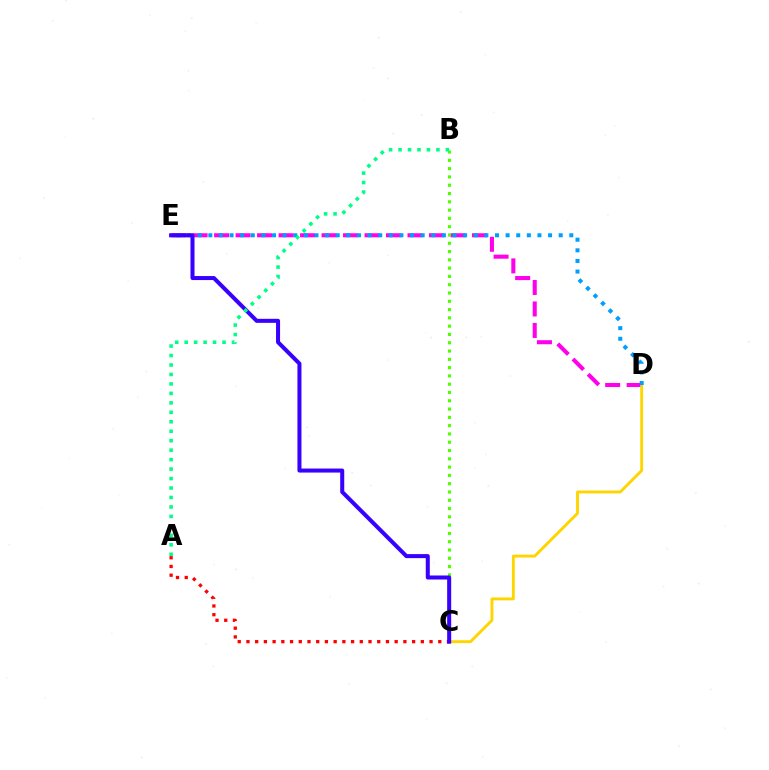{('D', 'E'): [{'color': '#ff00ed', 'line_style': 'dashed', 'thickness': 2.92}, {'color': '#009eff', 'line_style': 'dotted', 'thickness': 2.88}], ('C', 'D'): [{'color': '#ffd500', 'line_style': 'solid', 'thickness': 2.08}], ('B', 'C'): [{'color': '#4fff00', 'line_style': 'dotted', 'thickness': 2.25}], ('A', 'C'): [{'color': '#ff0000', 'line_style': 'dotted', 'thickness': 2.37}], ('C', 'E'): [{'color': '#3700ff', 'line_style': 'solid', 'thickness': 2.9}], ('A', 'B'): [{'color': '#00ff86', 'line_style': 'dotted', 'thickness': 2.57}]}